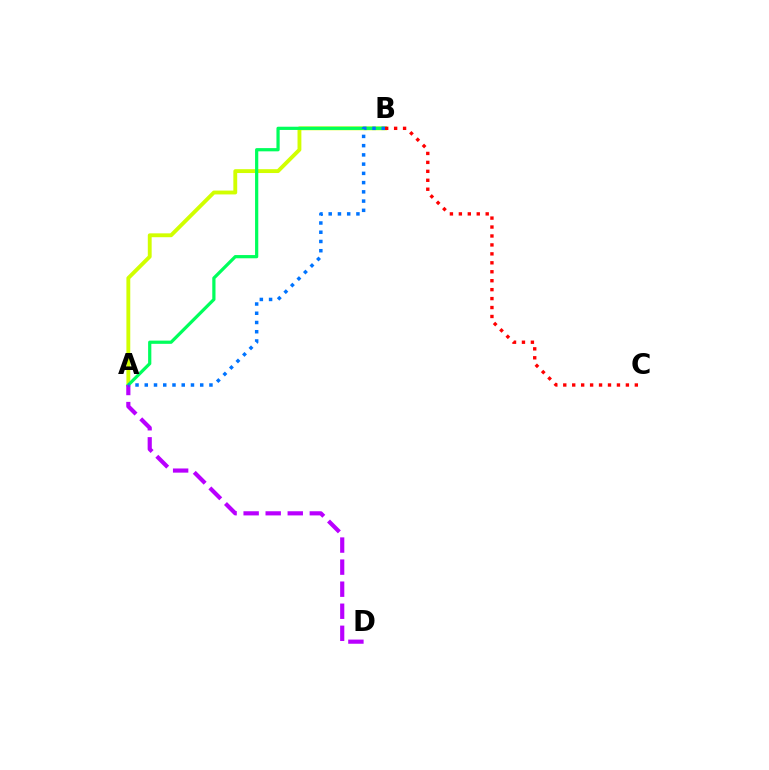{('A', 'B'): [{'color': '#d1ff00', 'line_style': 'solid', 'thickness': 2.78}, {'color': '#00ff5c', 'line_style': 'solid', 'thickness': 2.32}, {'color': '#0074ff', 'line_style': 'dotted', 'thickness': 2.51}], ('A', 'D'): [{'color': '#b900ff', 'line_style': 'dashed', 'thickness': 3.0}], ('B', 'C'): [{'color': '#ff0000', 'line_style': 'dotted', 'thickness': 2.43}]}